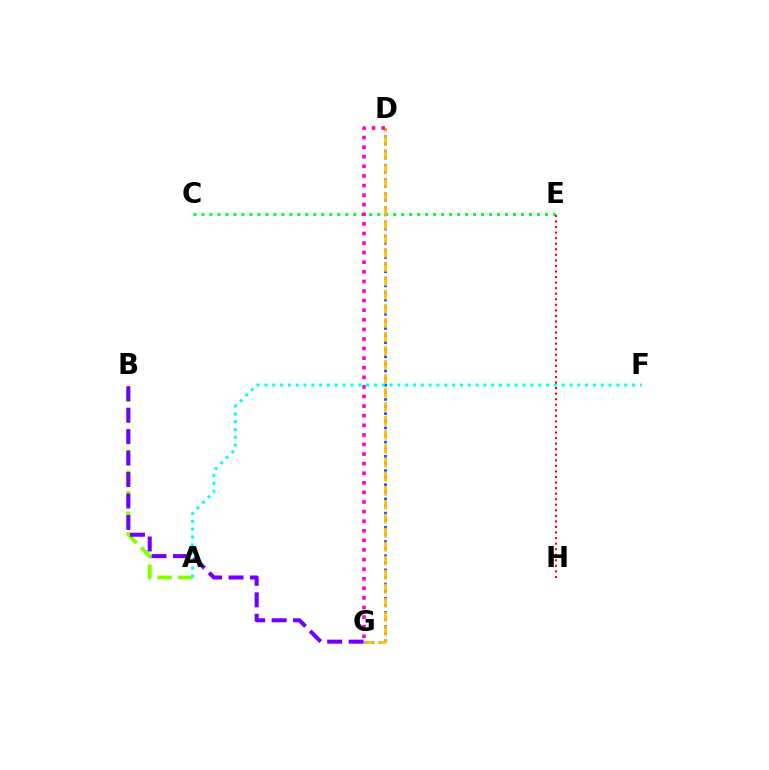{('A', 'B'): [{'color': '#84ff00', 'line_style': 'dashed', 'thickness': 2.8}], ('D', 'G'): [{'color': '#004bff', 'line_style': 'dotted', 'thickness': 1.93}, {'color': '#ffbd00', 'line_style': 'dashed', 'thickness': 1.9}, {'color': '#ff00cf', 'line_style': 'dotted', 'thickness': 2.61}], ('C', 'E'): [{'color': '#00ff39', 'line_style': 'dotted', 'thickness': 2.17}], ('A', 'F'): [{'color': '#00fff6', 'line_style': 'dotted', 'thickness': 2.13}], ('B', 'G'): [{'color': '#7200ff', 'line_style': 'dashed', 'thickness': 2.92}], ('E', 'H'): [{'color': '#ff0000', 'line_style': 'dotted', 'thickness': 1.51}]}